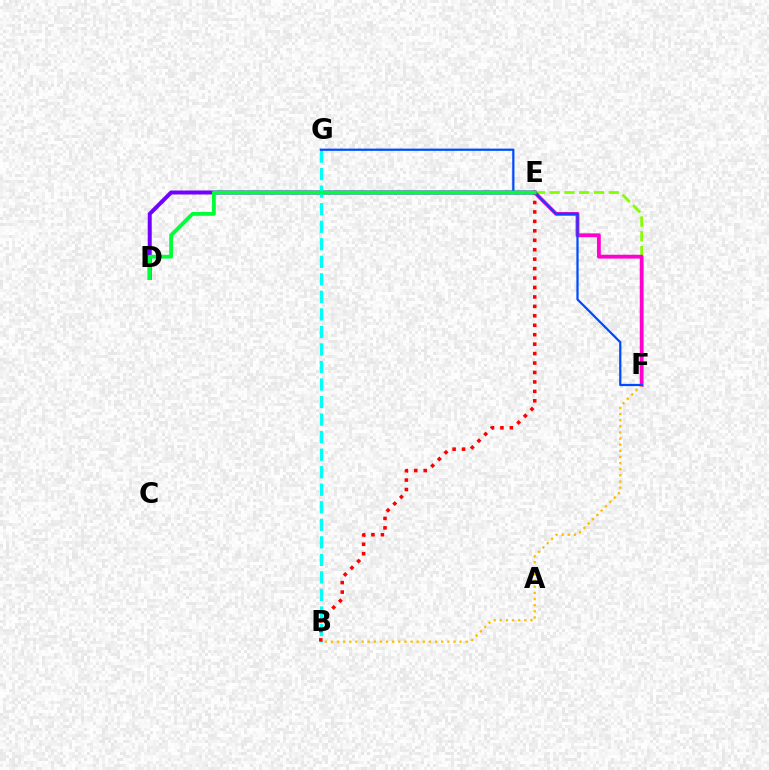{('D', 'E'): [{'color': '#7200ff', 'line_style': 'solid', 'thickness': 2.87}, {'color': '#00ff39', 'line_style': 'solid', 'thickness': 2.74}], ('B', 'G'): [{'color': '#00fff6', 'line_style': 'dashed', 'thickness': 2.38}], ('B', 'E'): [{'color': '#ff0000', 'line_style': 'dotted', 'thickness': 2.57}], ('E', 'F'): [{'color': '#84ff00', 'line_style': 'dashed', 'thickness': 2.01}, {'color': '#ff00cf', 'line_style': 'solid', 'thickness': 2.77}], ('B', 'F'): [{'color': '#ffbd00', 'line_style': 'dotted', 'thickness': 1.67}], ('F', 'G'): [{'color': '#004bff', 'line_style': 'solid', 'thickness': 1.61}]}